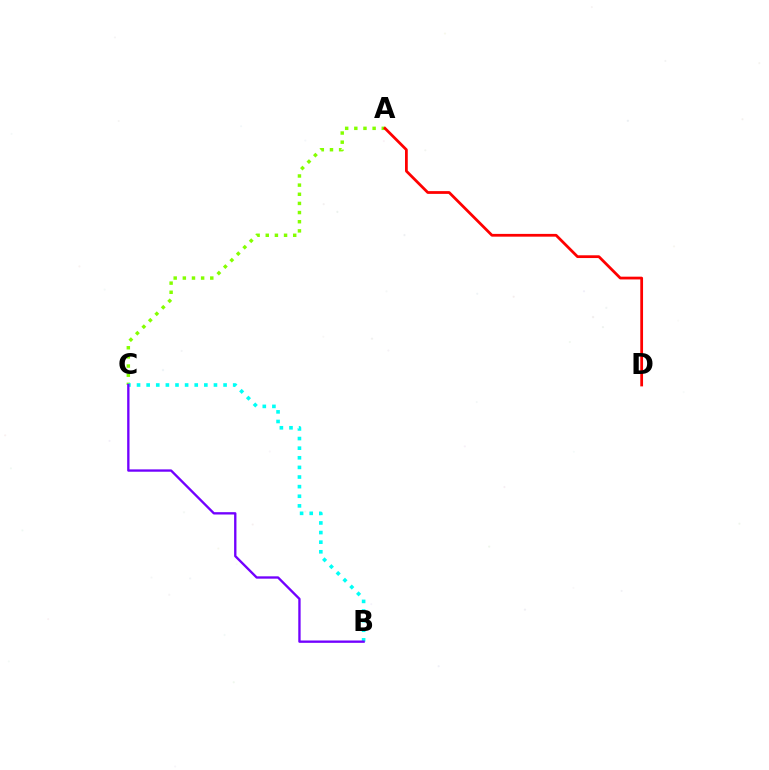{('A', 'C'): [{'color': '#84ff00', 'line_style': 'dotted', 'thickness': 2.49}], ('A', 'D'): [{'color': '#ff0000', 'line_style': 'solid', 'thickness': 1.99}], ('B', 'C'): [{'color': '#00fff6', 'line_style': 'dotted', 'thickness': 2.61}, {'color': '#7200ff', 'line_style': 'solid', 'thickness': 1.69}]}